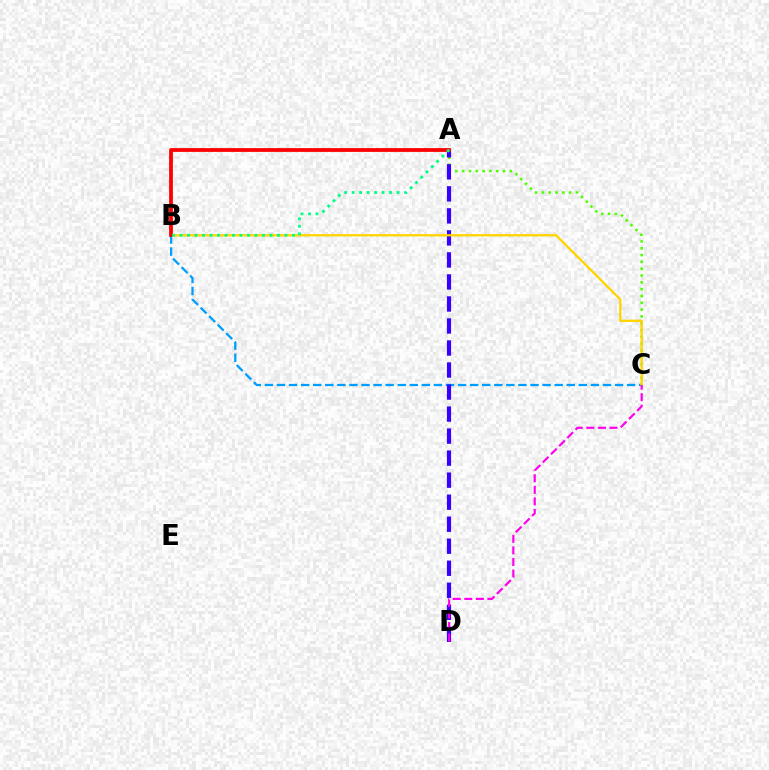{('B', 'C'): [{'color': '#009eff', 'line_style': 'dashed', 'thickness': 1.64}, {'color': '#ffd500', 'line_style': 'solid', 'thickness': 1.66}], ('A', 'C'): [{'color': '#4fff00', 'line_style': 'dotted', 'thickness': 1.85}], ('A', 'D'): [{'color': '#3700ff', 'line_style': 'dashed', 'thickness': 2.99}], ('C', 'D'): [{'color': '#ff00ed', 'line_style': 'dashed', 'thickness': 1.57}], ('A', 'B'): [{'color': '#ff0000', 'line_style': 'solid', 'thickness': 2.72}, {'color': '#00ff86', 'line_style': 'dotted', 'thickness': 2.04}]}